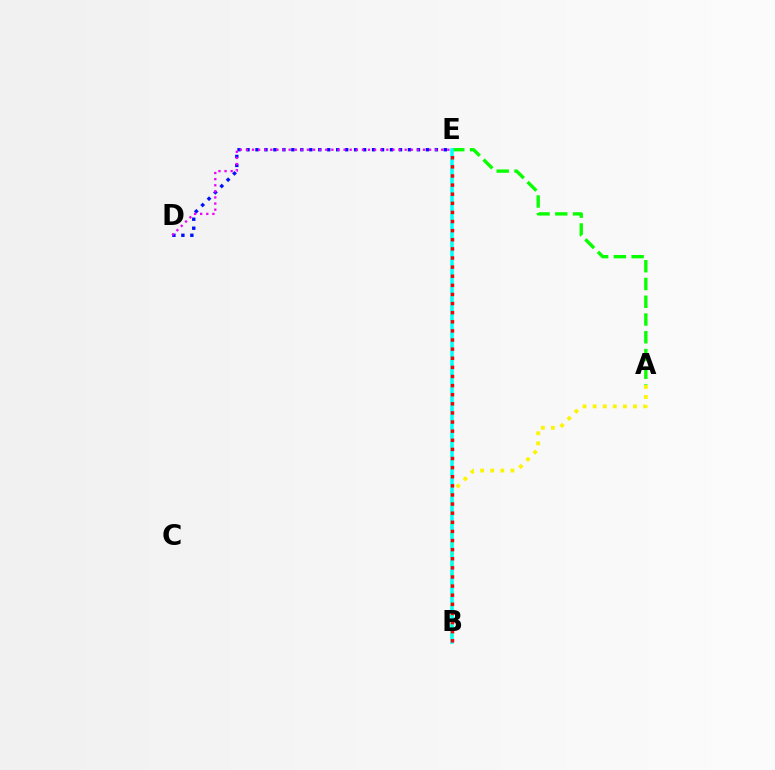{('A', 'B'): [{'color': '#fcf500', 'line_style': 'dotted', 'thickness': 2.74}], ('D', 'E'): [{'color': '#0010ff', 'line_style': 'dotted', 'thickness': 2.44}, {'color': '#ee00ff', 'line_style': 'dotted', 'thickness': 1.66}], ('A', 'E'): [{'color': '#08ff00', 'line_style': 'dashed', 'thickness': 2.41}], ('B', 'E'): [{'color': '#00fff6', 'line_style': 'solid', 'thickness': 2.56}, {'color': '#ff0000', 'line_style': 'dotted', 'thickness': 2.48}]}